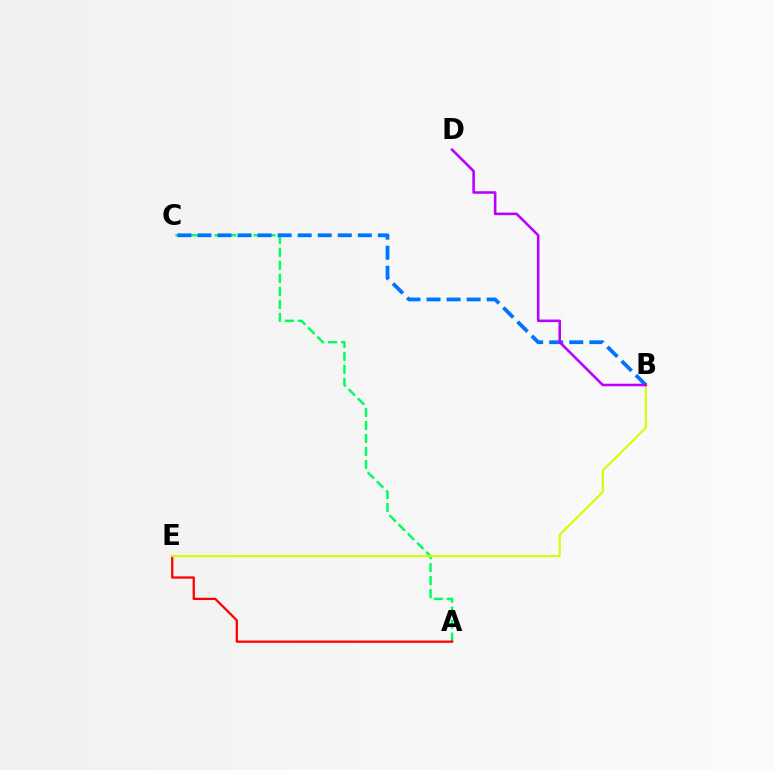{('A', 'C'): [{'color': '#00ff5c', 'line_style': 'dashed', 'thickness': 1.77}], ('A', 'E'): [{'color': '#ff0000', 'line_style': 'solid', 'thickness': 1.63}], ('B', 'E'): [{'color': '#d1ff00', 'line_style': 'solid', 'thickness': 1.51}], ('B', 'C'): [{'color': '#0074ff', 'line_style': 'dashed', 'thickness': 2.72}], ('B', 'D'): [{'color': '#b900ff', 'line_style': 'solid', 'thickness': 1.85}]}